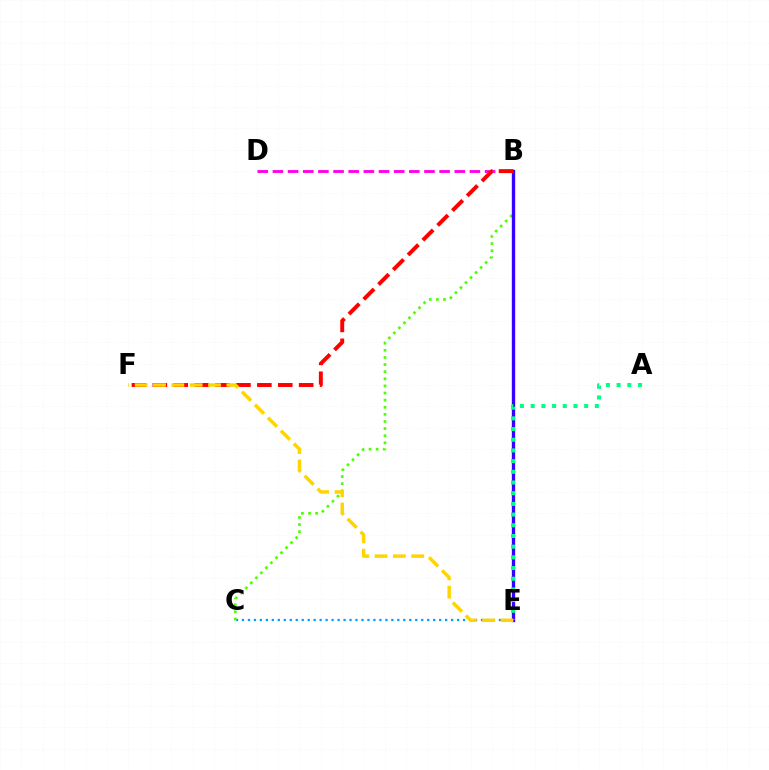{('B', 'D'): [{'color': '#ff00ed', 'line_style': 'dashed', 'thickness': 2.06}], ('C', 'E'): [{'color': '#009eff', 'line_style': 'dotted', 'thickness': 1.62}], ('B', 'C'): [{'color': '#4fff00', 'line_style': 'dotted', 'thickness': 1.93}], ('B', 'E'): [{'color': '#3700ff', 'line_style': 'solid', 'thickness': 2.41}], ('B', 'F'): [{'color': '#ff0000', 'line_style': 'dashed', 'thickness': 2.84}], ('A', 'E'): [{'color': '#00ff86', 'line_style': 'dotted', 'thickness': 2.9}], ('E', 'F'): [{'color': '#ffd500', 'line_style': 'dashed', 'thickness': 2.49}]}